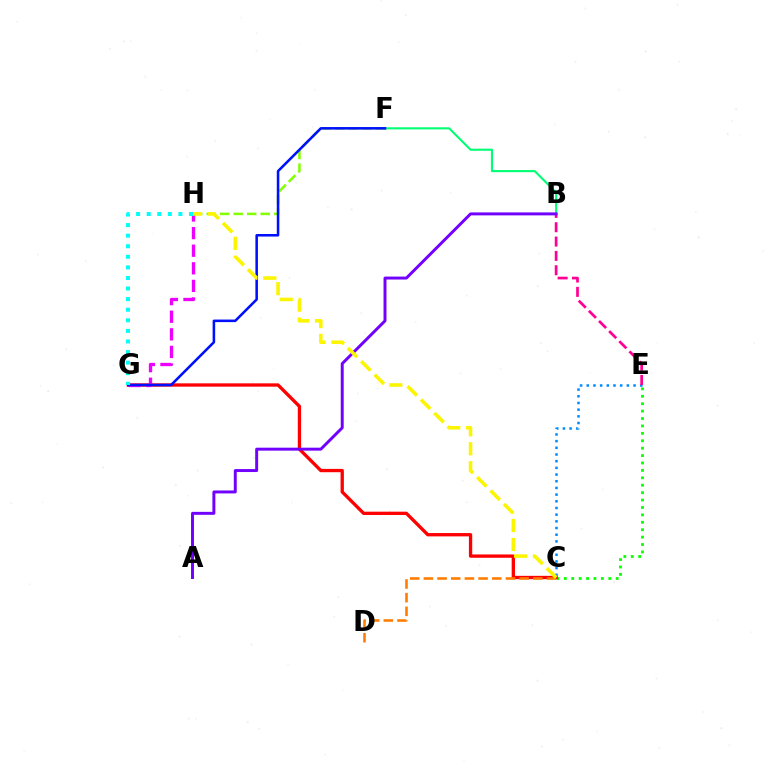{('C', 'E'): [{'color': '#08ff00', 'line_style': 'dotted', 'thickness': 2.01}, {'color': '#008cff', 'line_style': 'dotted', 'thickness': 1.82}], ('C', 'G'): [{'color': '#ff0000', 'line_style': 'solid', 'thickness': 2.39}], ('G', 'H'): [{'color': '#ee00ff', 'line_style': 'dashed', 'thickness': 2.39}, {'color': '#00fff6', 'line_style': 'dotted', 'thickness': 2.87}], ('F', 'H'): [{'color': '#84ff00', 'line_style': 'dashed', 'thickness': 1.83}], ('C', 'D'): [{'color': '#ff7c00', 'line_style': 'dashed', 'thickness': 1.86}], ('B', 'E'): [{'color': '#ff0094', 'line_style': 'dashed', 'thickness': 1.95}], ('B', 'F'): [{'color': '#00ff74', 'line_style': 'solid', 'thickness': 1.52}], ('A', 'B'): [{'color': '#7200ff', 'line_style': 'solid', 'thickness': 2.13}], ('F', 'G'): [{'color': '#0010ff', 'line_style': 'solid', 'thickness': 1.84}], ('C', 'H'): [{'color': '#fcf500', 'line_style': 'dashed', 'thickness': 2.57}]}